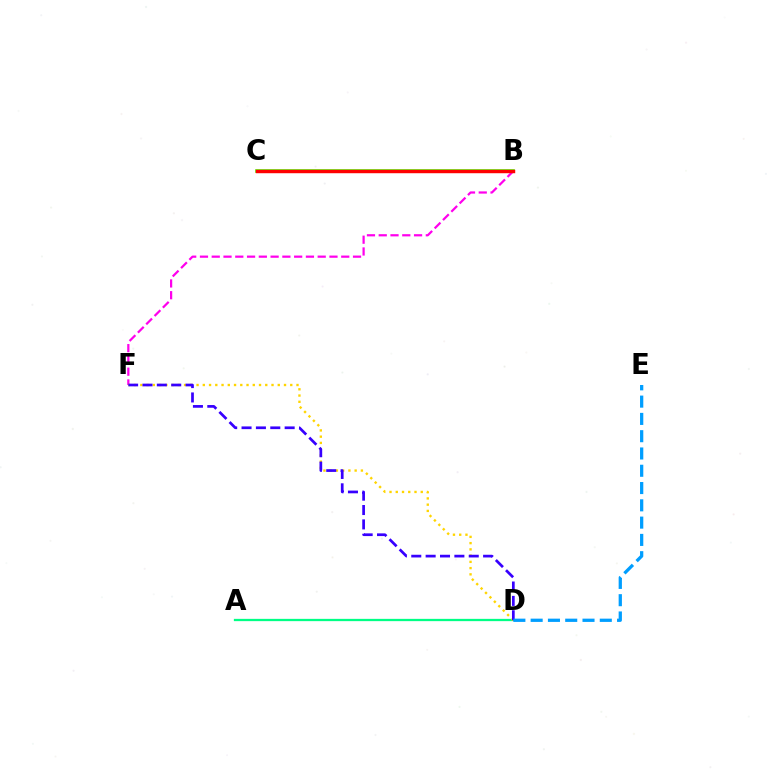{('B', 'C'): [{'color': '#4fff00', 'line_style': 'solid', 'thickness': 2.6}, {'color': '#ff0000', 'line_style': 'solid', 'thickness': 2.47}], ('B', 'F'): [{'color': '#ff00ed', 'line_style': 'dashed', 'thickness': 1.6}], ('A', 'D'): [{'color': '#00ff86', 'line_style': 'solid', 'thickness': 1.64}], ('D', 'F'): [{'color': '#ffd500', 'line_style': 'dotted', 'thickness': 1.7}, {'color': '#3700ff', 'line_style': 'dashed', 'thickness': 1.95}], ('D', 'E'): [{'color': '#009eff', 'line_style': 'dashed', 'thickness': 2.35}]}